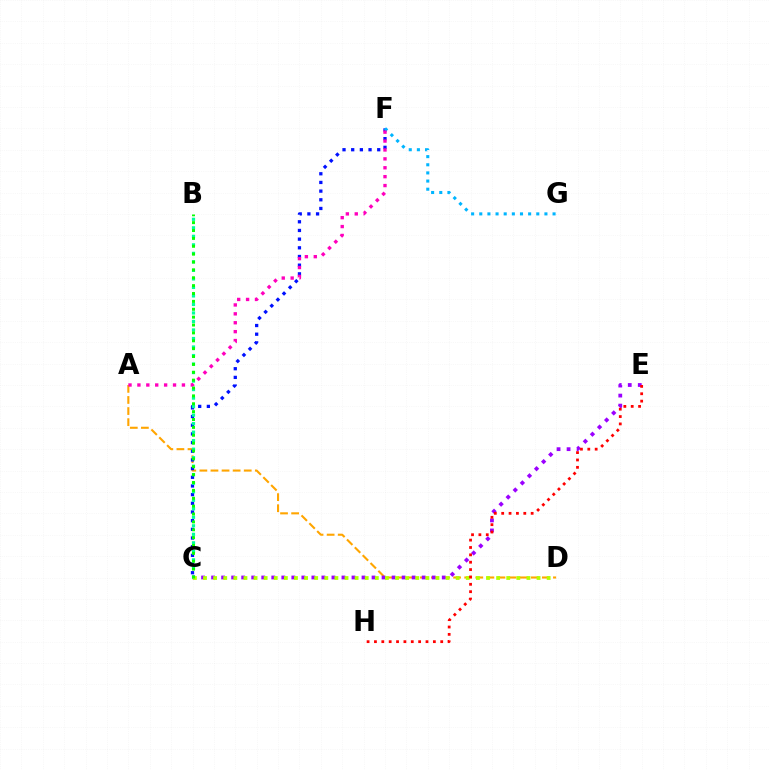{('A', 'D'): [{'color': '#ffa500', 'line_style': 'dashed', 'thickness': 1.51}], ('C', 'F'): [{'color': '#0010ff', 'line_style': 'dotted', 'thickness': 2.36}], ('F', 'G'): [{'color': '#00b5ff', 'line_style': 'dotted', 'thickness': 2.21}], ('B', 'C'): [{'color': '#00ff9d', 'line_style': 'dotted', 'thickness': 2.31}, {'color': '#08ff00', 'line_style': 'dotted', 'thickness': 2.14}], ('C', 'E'): [{'color': '#9b00ff', 'line_style': 'dotted', 'thickness': 2.72}], ('A', 'F'): [{'color': '#ff00bd', 'line_style': 'dotted', 'thickness': 2.42}], ('C', 'D'): [{'color': '#b3ff00', 'line_style': 'dotted', 'thickness': 2.75}], ('E', 'H'): [{'color': '#ff0000', 'line_style': 'dotted', 'thickness': 2.0}]}